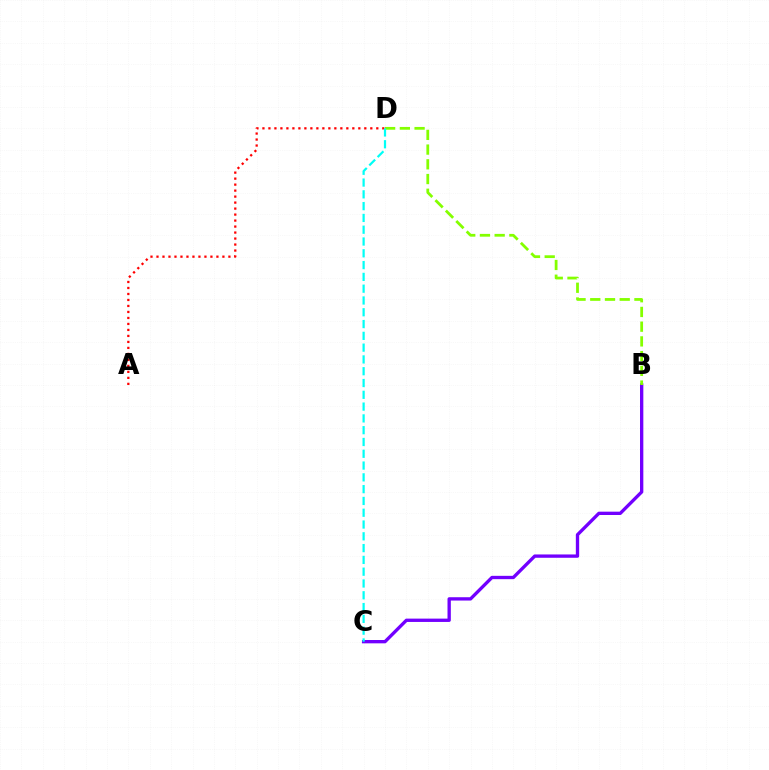{('A', 'D'): [{'color': '#ff0000', 'line_style': 'dotted', 'thickness': 1.63}], ('B', 'C'): [{'color': '#7200ff', 'line_style': 'solid', 'thickness': 2.4}], ('B', 'D'): [{'color': '#84ff00', 'line_style': 'dashed', 'thickness': 2.0}], ('C', 'D'): [{'color': '#00fff6', 'line_style': 'dashed', 'thickness': 1.6}]}